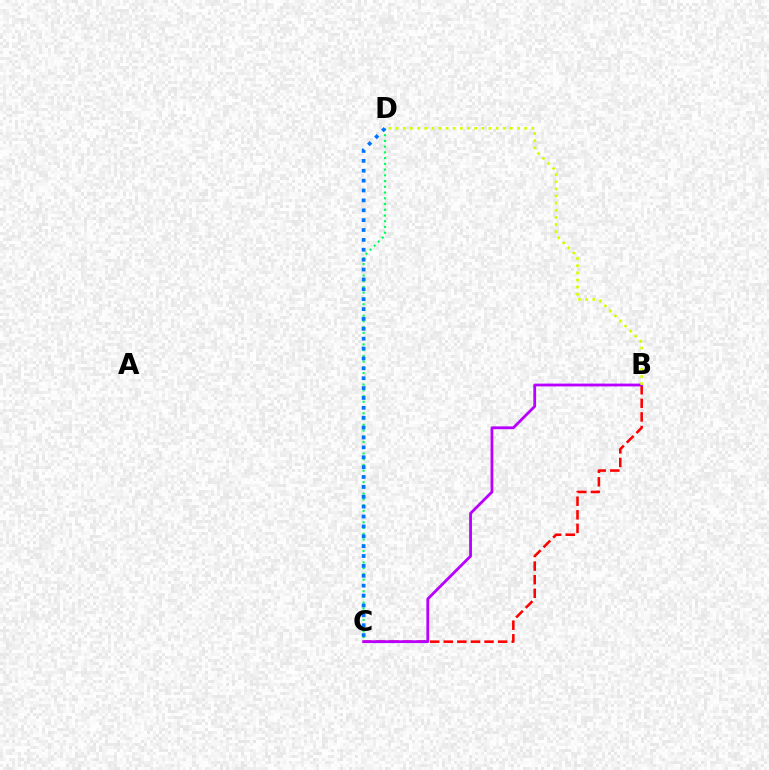{('C', 'D'): [{'color': '#00ff5c', 'line_style': 'dotted', 'thickness': 1.56}, {'color': '#0074ff', 'line_style': 'dotted', 'thickness': 2.68}], ('B', 'C'): [{'color': '#ff0000', 'line_style': 'dashed', 'thickness': 1.85}, {'color': '#b900ff', 'line_style': 'solid', 'thickness': 2.02}], ('B', 'D'): [{'color': '#d1ff00', 'line_style': 'dotted', 'thickness': 1.94}]}